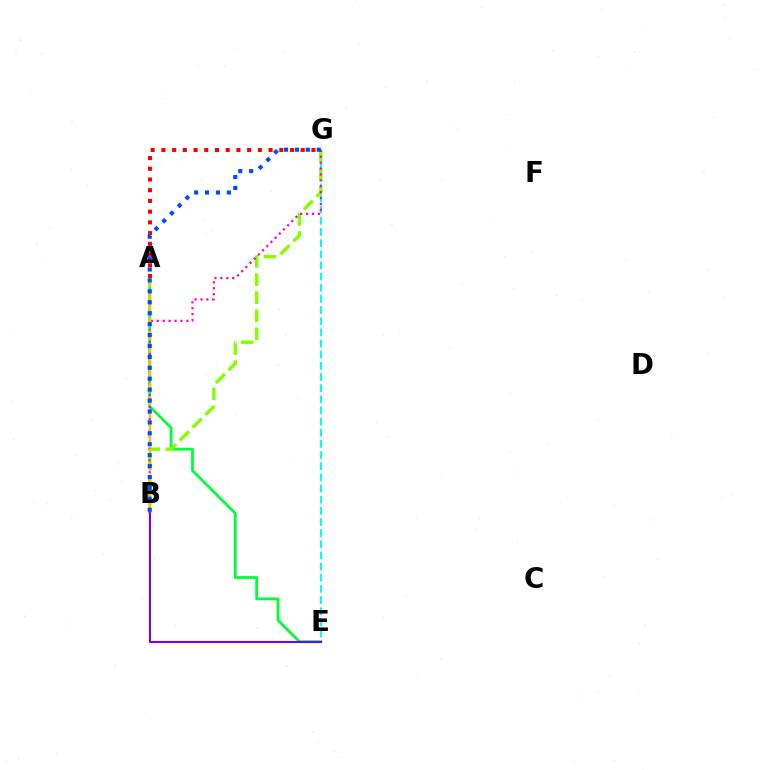{('A', 'E'): [{'color': '#00ff39', 'line_style': 'solid', 'thickness': 2.01}], ('A', 'G'): [{'color': '#ff0000', 'line_style': 'dotted', 'thickness': 2.91}], ('E', 'G'): [{'color': '#00fff6', 'line_style': 'dashed', 'thickness': 1.52}], ('B', 'G'): [{'color': '#84ff00', 'line_style': 'dashed', 'thickness': 2.45}, {'color': '#ff00cf', 'line_style': 'dotted', 'thickness': 1.61}, {'color': '#004bff', 'line_style': 'dotted', 'thickness': 2.97}], ('B', 'E'): [{'color': '#7200ff', 'line_style': 'solid', 'thickness': 1.51}], ('A', 'B'): [{'color': '#ffbd00', 'line_style': 'dashed', 'thickness': 1.78}]}